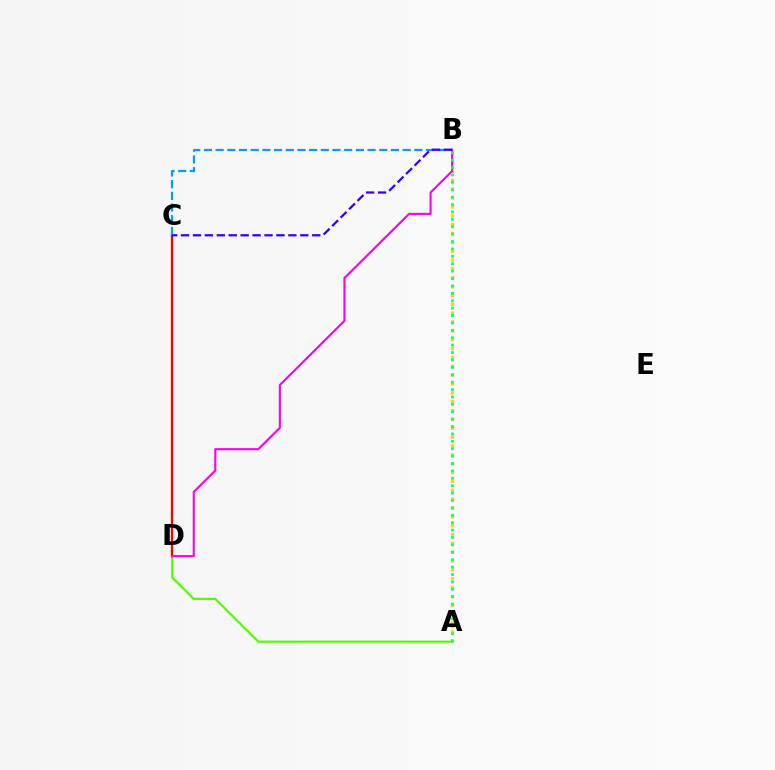{('A', 'D'): [{'color': '#4fff00', 'line_style': 'solid', 'thickness': 1.56}], ('A', 'B'): [{'color': '#ffd500', 'line_style': 'dotted', 'thickness': 2.41}, {'color': '#00ff86', 'line_style': 'dotted', 'thickness': 2.01}], ('C', 'D'): [{'color': '#ff0000', 'line_style': 'solid', 'thickness': 1.69}], ('B', 'D'): [{'color': '#ff00ed', 'line_style': 'solid', 'thickness': 1.52}], ('B', 'C'): [{'color': '#009eff', 'line_style': 'dashed', 'thickness': 1.59}, {'color': '#3700ff', 'line_style': 'dashed', 'thickness': 1.62}]}